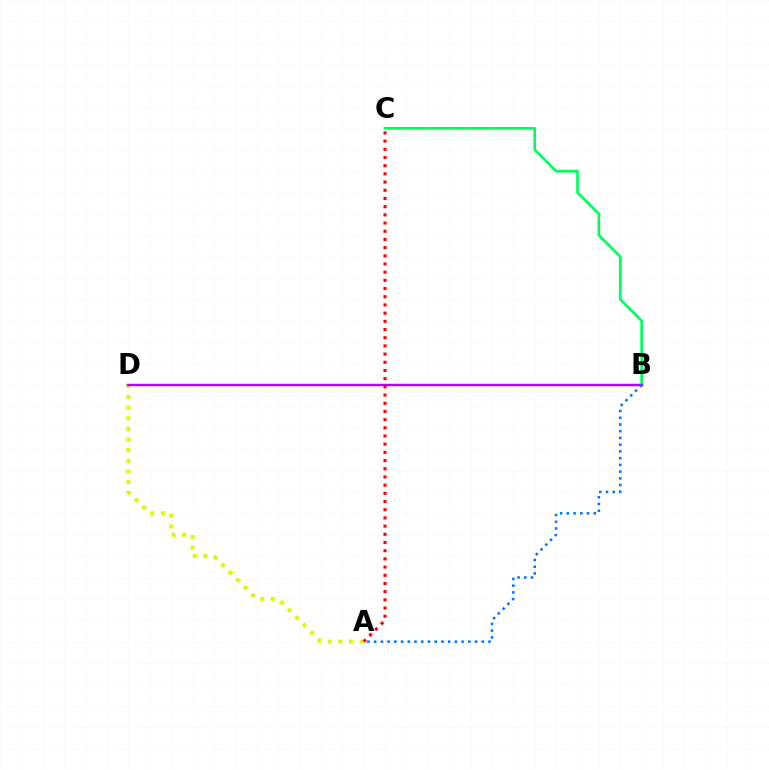{('A', 'D'): [{'color': '#d1ff00', 'line_style': 'dotted', 'thickness': 2.89}], ('B', 'C'): [{'color': '#00ff5c', 'line_style': 'solid', 'thickness': 1.96}], ('B', 'D'): [{'color': '#b900ff', 'line_style': 'solid', 'thickness': 1.77}], ('A', 'C'): [{'color': '#ff0000', 'line_style': 'dotted', 'thickness': 2.23}], ('A', 'B'): [{'color': '#0074ff', 'line_style': 'dotted', 'thickness': 1.83}]}